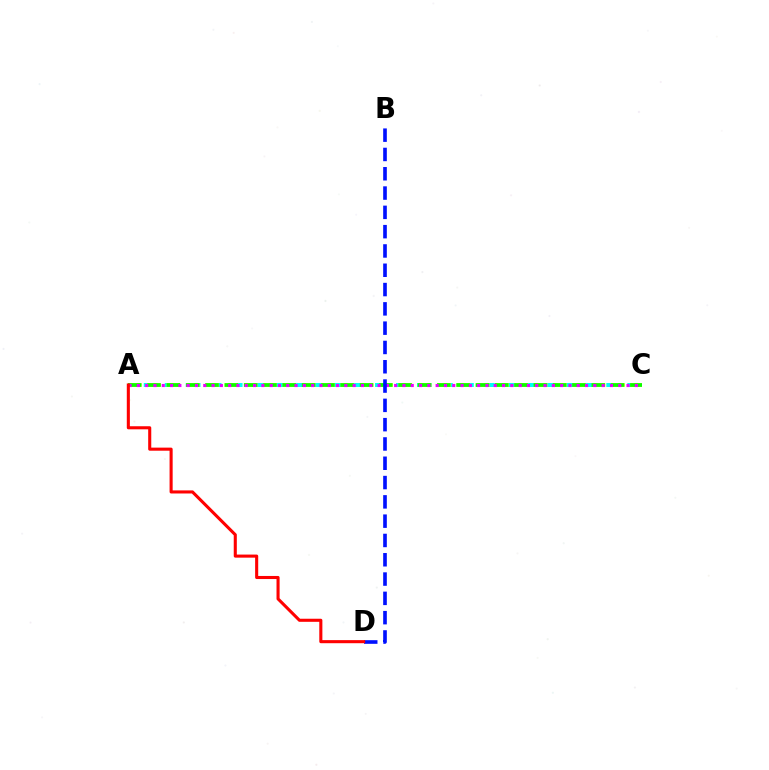{('A', 'C'): [{'color': '#00fff6', 'line_style': 'dashed', 'thickness': 2.86}, {'color': '#fcf500', 'line_style': 'dashed', 'thickness': 2.63}, {'color': '#08ff00', 'line_style': 'dashed', 'thickness': 2.62}, {'color': '#ee00ff', 'line_style': 'dotted', 'thickness': 2.26}], ('B', 'D'): [{'color': '#0010ff', 'line_style': 'dashed', 'thickness': 2.62}], ('A', 'D'): [{'color': '#ff0000', 'line_style': 'solid', 'thickness': 2.22}]}